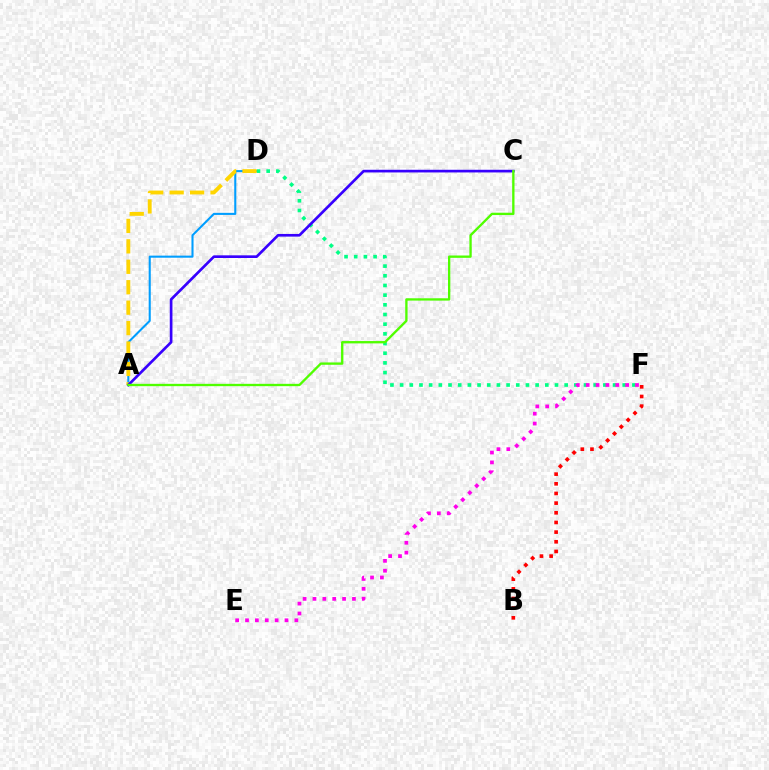{('A', 'D'): [{'color': '#009eff', 'line_style': 'solid', 'thickness': 1.5}, {'color': '#ffd500', 'line_style': 'dashed', 'thickness': 2.78}], ('D', 'F'): [{'color': '#00ff86', 'line_style': 'dotted', 'thickness': 2.63}], ('A', 'C'): [{'color': '#3700ff', 'line_style': 'solid', 'thickness': 1.92}, {'color': '#4fff00', 'line_style': 'solid', 'thickness': 1.68}], ('E', 'F'): [{'color': '#ff00ed', 'line_style': 'dotted', 'thickness': 2.68}], ('B', 'F'): [{'color': '#ff0000', 'line_style': 'dotted', 'thickness': 2.63}]}